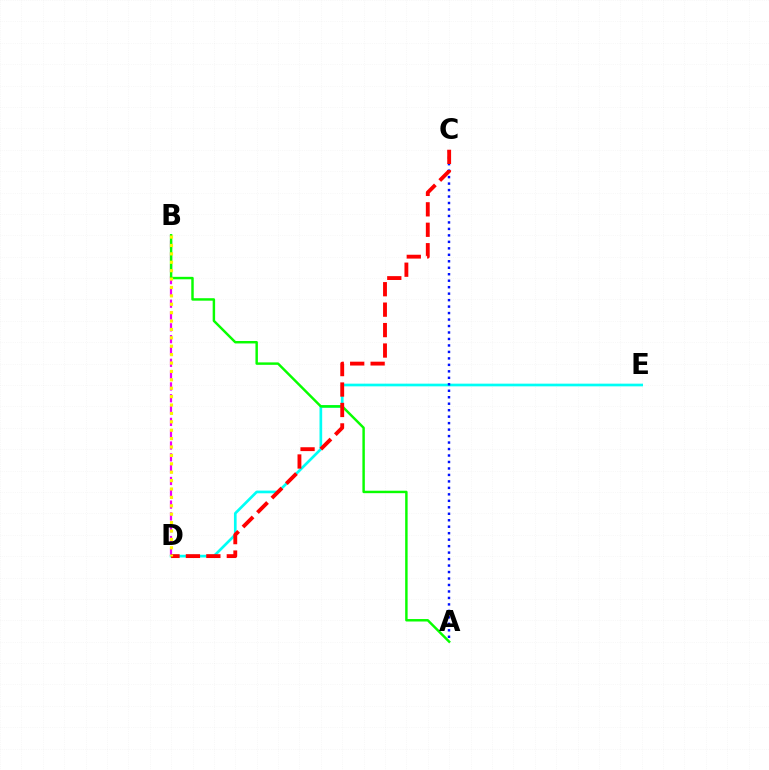{('B', 'D'): [{'color': '#ee00ff', 'line_style': 'dashed', 'thickness': 1.61}, {'color': '#fcf500', 'line_style': 'dotted', 'thickness': 2.28}], ('D', 'E'): [{'color': '#00fff6', 'line_style': 'solid', 'thickness': 1.93}], ('A', 'B'): [{'color': '#08ff00', 'line_style': 'solid', 'thickness': 1.77}], ('A', 'C'): [{'color': '#0010ff', 'line_style': 'dotted', 'thickness': 1.76}], ('C', 'D'): [{'color': '#ff0000', 'line_style': 'dashed', 'thickness': 2.78}]}